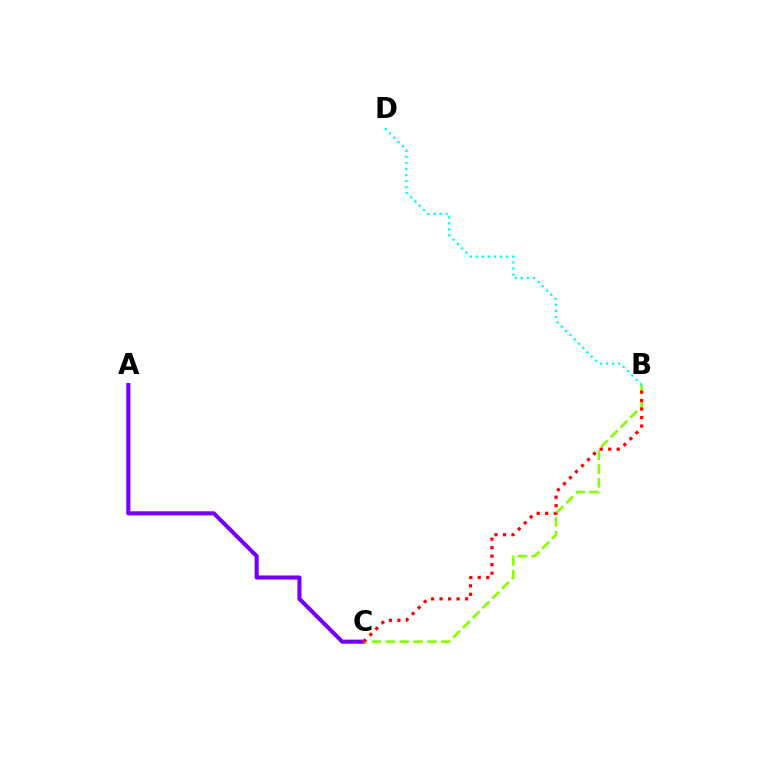{('A', 'C'): [{'color': '#7200ff', 'line_style': 'solid', 'thickness': 2.94}], ('B', 'C'): [{'color': '#84ff00', 'line_style': 'dashed', 'thickness': 1.88}, {'color': '#ff0000', 'line_style': 'dotted', 'thickness': 2.31}], ('B', 'D'): [{'color': '#00fff6', 'line_style': 'dotted', 'thickness': 1.64}]}